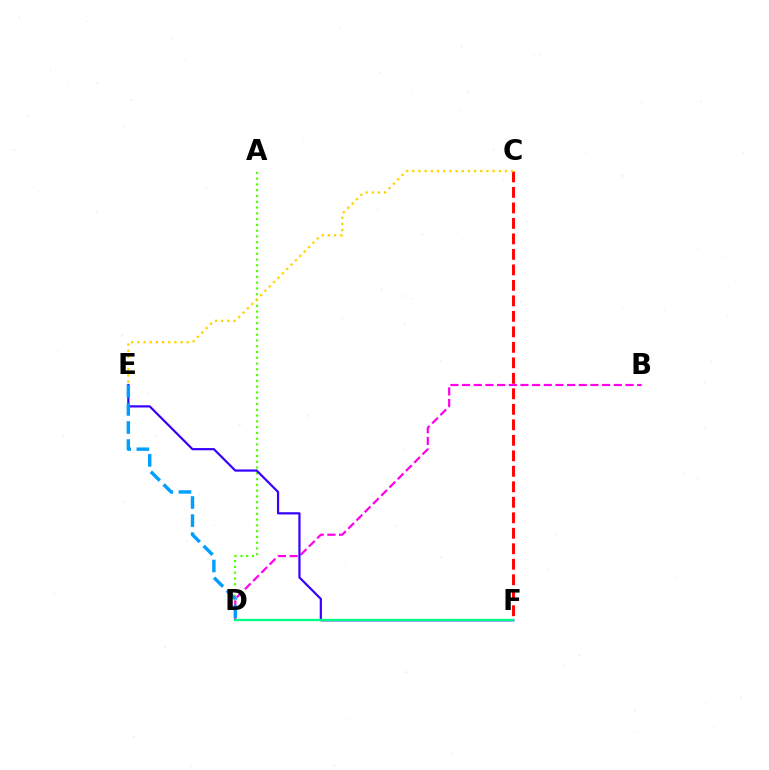{('A', 'D'): [{'color': '#4fff00', 'line_style': 'dotted', 'thickness': 1.57}], ('B', 'D'): [{'color': '#ff00ed', 'line_style': 'dashed', 'thickness': 1.59}], ('E', 'F'): [{'color': '#3700ff', 'line_style': 'solid', 'thickness': 1.59}], ('D', 'F'): [{'color': '#00ff86', 'line_style': 'solid', 'thickness': 1.68}], ('C', 'F'): [{'color': '#ff0000', 'line_style': 'dashed', 'thickness': 2.1}], ('C', 'E'): [{'color': '#ffd500', 'line_style': 'dotted', 'thickness': 1.68}], ('D', 'E'): [{'color': '#009eff', 'line_style': 'dashed', 'thickness': 2.46}]}